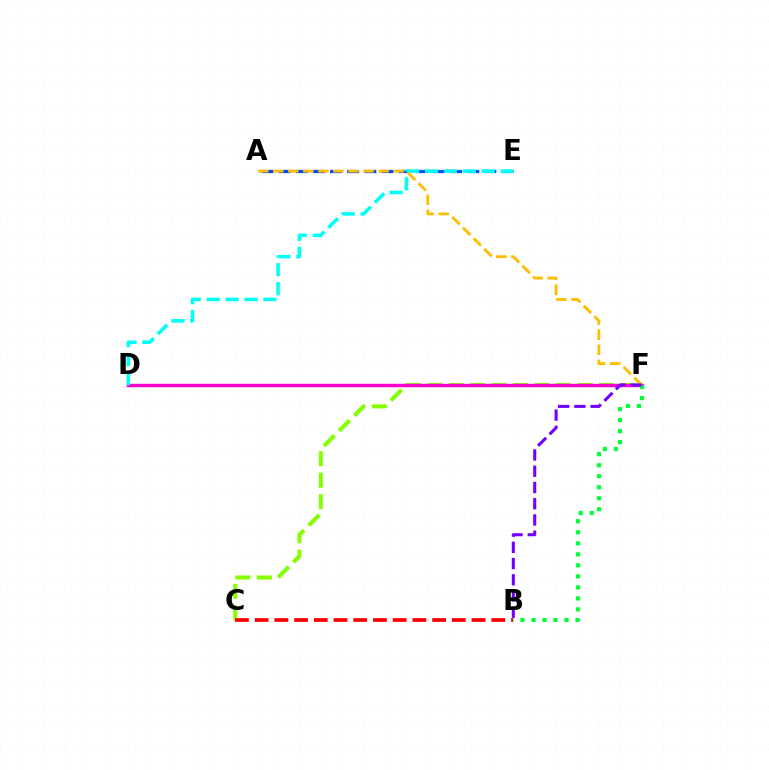{('C', 'F'): [{'color': '#84ff00', 'line_style': 'dashed', 'thickness': 2.91}], ('A', 'E'): [{'color': '#004bff', 'line_style': 'dashed', 'thickness': 2.33}], ('D', 'F'): [{'color': '#ff00cf', 'line_style': 'solid', 'thickness': 2.45}], ('D', 'E'): [{'color': '#00fff6', 'line_style': 'dashed', 'thickness': 2.57}], ('B', 'C'): [{'color': '#ff0000', 'line_style': 'dashed', 'thickness': 2.68}], ('A', 'F'): [{'color': '#ffbd00', 'line_style': 'dashed', 'thickness': 2.05}], ('B', 'F'): [{'color': '#00ff39', 'line_style': 'dotted', 'thickness': 2.99}, {'color': '#7200ff', 'line_style': 'dashed', 'thickness': 2.21}]}